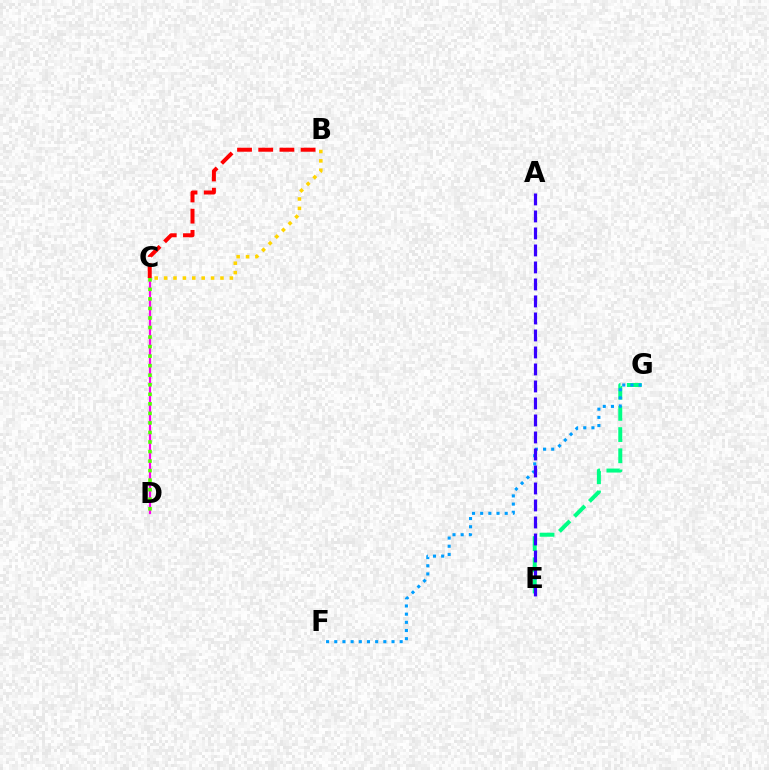{('C', 'D'): [{'color': '#ff00ed', 'line_style': 'solid', 'thickness': 1.6}, {'color': '#4fff00', 'line_style': 'dotted', 'thickness': 2.59}], ('E', 'G'): [{'color': '#00ff86', 'line_style': 'dashed', 'thickness': 2.88}], ('F', 'G'): [{'color': '#009eff', 'line_style': 'dotted', 'thickness': 2.22}], ('B', 'C'): [{'color': '#ff0000', 'line_style': 'dashed', 'thickness': 2.88}, {'color': '#ffd500', 'line_style': 'dotted', 'thickness': 2.55}], ('A', 'E'): [{'color': '#3700ff', 'line_style': 'dashed', 'thickness': 2.31}]}